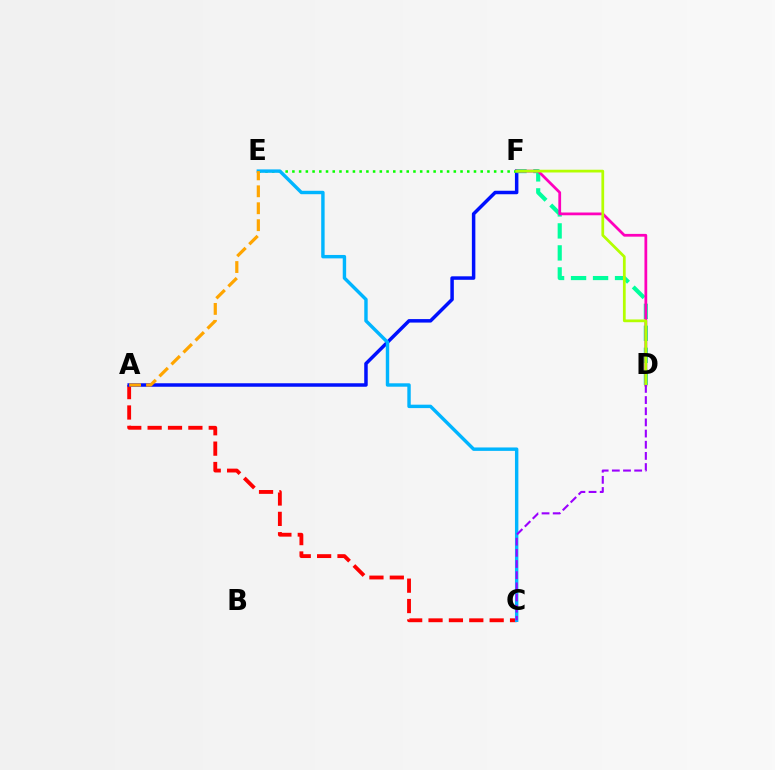{('A', 'C'): [{'color': '#ff0000', 'line_style': 'dashed', 'thickness': 2.77}], ('A', 'F'): [{'color': '#0010ff', 'line_style': 'solid', 'thickness': 2.51}], ('D', 'F'): [{'color': '#00ff9d', 'line_style': 'dashed', 'thickness': 2.99}, {'color': '#ff00bd', 'line_style': 'solid', 'thickness': 1.98}, {'color': '#b3ff00', 'line_style': 'solid', 'thickness': 1.98}], ('E', 'F'): [{'color': '#08ff00', 'line_style': 'dotted', 'thickness': 1.83}], ('C', 'E'): [{'color': '#00b5ff', 'line_style': 'solid', 'thickness': 2.46}], ('C', 'D'): [{'color': '#9b00ff', 'line_style': 'dashed', 'thickness': 1.52}], ('A', 'E'): [{'color': '#ffa500', 'line_style': 'dashed', 'thickness': 2.3}]}